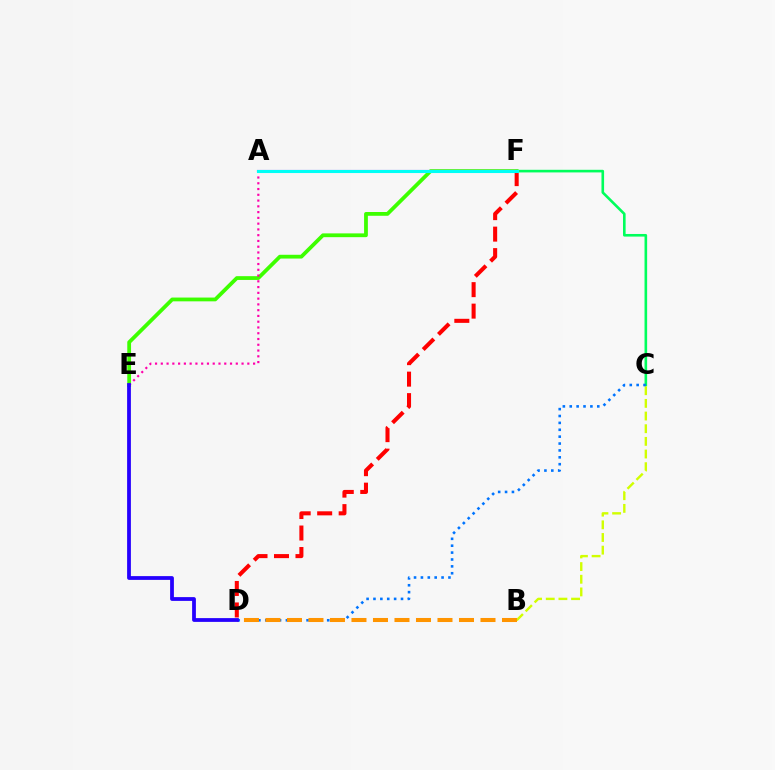{('C', 'F'): [{'color': '#00ff5c', 'line_style': 'solid', 'thickness': 1.89}], ('E', 'F'): [{'color': '#3dff00', 'line_style': 'solid', 'thickness': 2.72}], ('B', 'C'): [{'color': '#d1ff00', 'line_style': 'dashed', 'thickness': 1.72}], ('C', 'D'): [{'color': '#0074ff', 'line_style': 'dotted', 'thickness': 1.87}], ('D', 'F'): [{'color': '#ff0000', 'line_style': 'dashed', 'thickness': 2.92}], ('B', 'D'): [{'color': '#ff9400', 'line_style': 'dashed', 'thickness': 2.92}], ('A', 'E'): [{'color': '#ff00ac', 'line_style': 'dotted', 'thickness': 1.57}], ('A', 'F'): [{'color': '#b900ff', 'line_style': 'solid', 'thickness': 1.51}, {'color': '#00fff6', 'line_style': 'solid', 'thickness': 2.22}], ('D', 'E'): [{'color': '#2500ff', 'line_style': 'solid', 'thickness': 2.72}]}